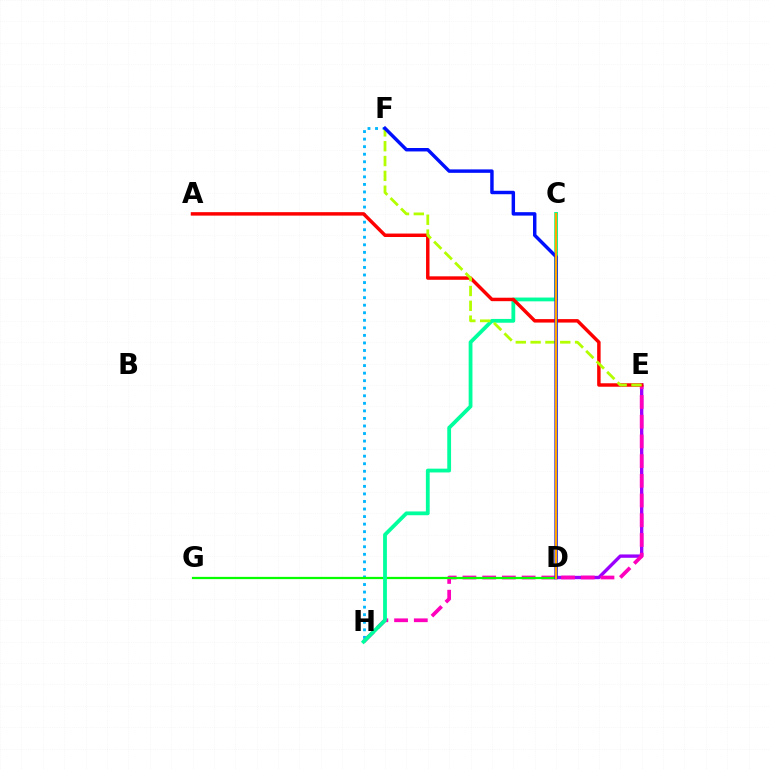{('D', 'E'): [{'color': '#9b00ff', 'line_style': 'solid', 'thickness': 2.42}], ('F', 'H'): [{'color': '#00b5ff', 'line_style': 'dotted', 'thickness': 2.05}], ('E', 'H'): [{'color': '#ff00bd', 'line_style': 'dashed', 'thickness': 2.68}], ('D', 'G'): [{'color': '#08ff00', 'line_style': 'solid', 'thickness': 1.62}], ('C', 'H'): [{'color': '#00ff9d', 'line_style': 'solid', 'thickness': 2.73}], ('A', 'E'): [{'color': '#ff0000', 'line_style': 'solid', 'thickness': 2.49}], ('E', 'F'): [{'color': '#b3ff00', 'line_style': 'dashed', 'thickness': 2.01}], ('D', 'F'): [{'color': '#0010ff', 'line_style': 'solid', 'thickness': 2.48}], ('C', 'D'): [{'color': '#ffa500', 'line_style': 'solid', 'thickness': 1.68}]}